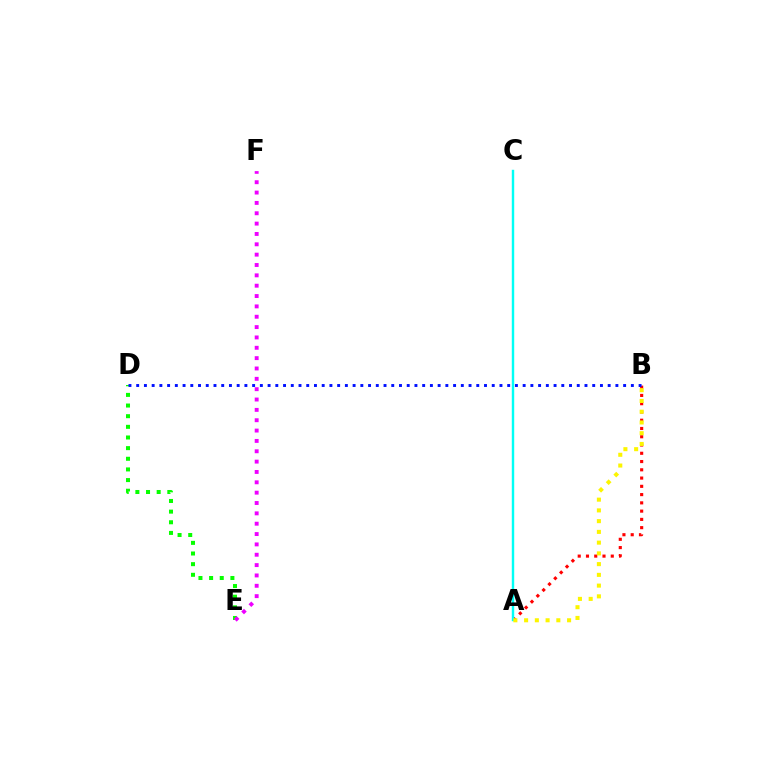{('A', 'B'): [{'color': '#ff0000', 'line_style': 'dotted', 'thickness': 2.25}, {'color': '#fcf500', 'line_style': 'dotted', 'thickness': 2.92}], ('A', 'C'): [{'color': '#00fff6', 'line_style': 'solid', 'thickness': 1.74}], ('D', 'E'): [{'color': '#08ff00', 'line_style': 'dotted', 'thickness': 2.89}], ('E', 'F'): [{'color': '#ee00ff', 'line_style': 'dotted', 'thickness': 2.81}], ('B', 'D'): [{'color': '#0010ff', 'line_style': 'dotted', 'thickness': 2.1}]}